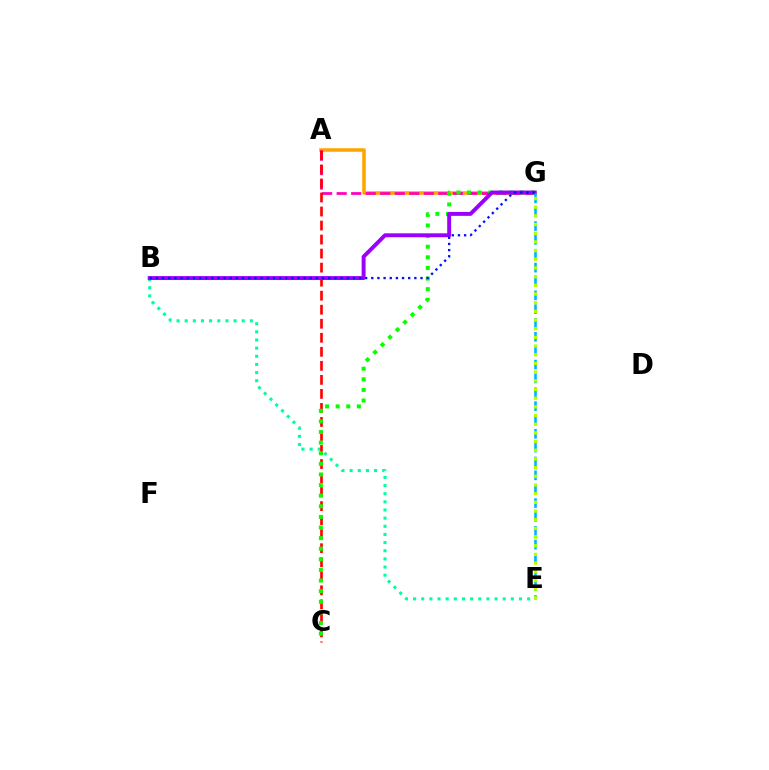{('A', 'G'): [{'color': '#ffa500', 'line_style': 'solid', 'thickness': 2.55}, {'color': '#ff00bd', 'line_style': 'dashed', 'thickness': 1.97}], ('B', 'E'): [{'color': '#00ff9d', 'line_style': 'dotted', 'thickness': 2.21}], ('A', 'C'): [{'color': '#ff0000', 'line_style': 'dashed', 'thickness': 1.91}], ('C', 'G'): [{'color': '#08ff00', 'line_style': 'dotted', 'thickness': 2.88}], ('B', 'G'): [{'color': '#9b00ff', 'line_style': 'solid', 'thickness': 2.83}, {'color': '#0010ff', 'line_style': 'dotted', 'thickness': 1.67}], ('E', 'G'): [{'color': '#00b5ff', 'line_style': 'dashed', 'thickness': 1.88}, {'color': '#b3ff00', 'line_style': 'dotted', 'thickness': 2.36}]}